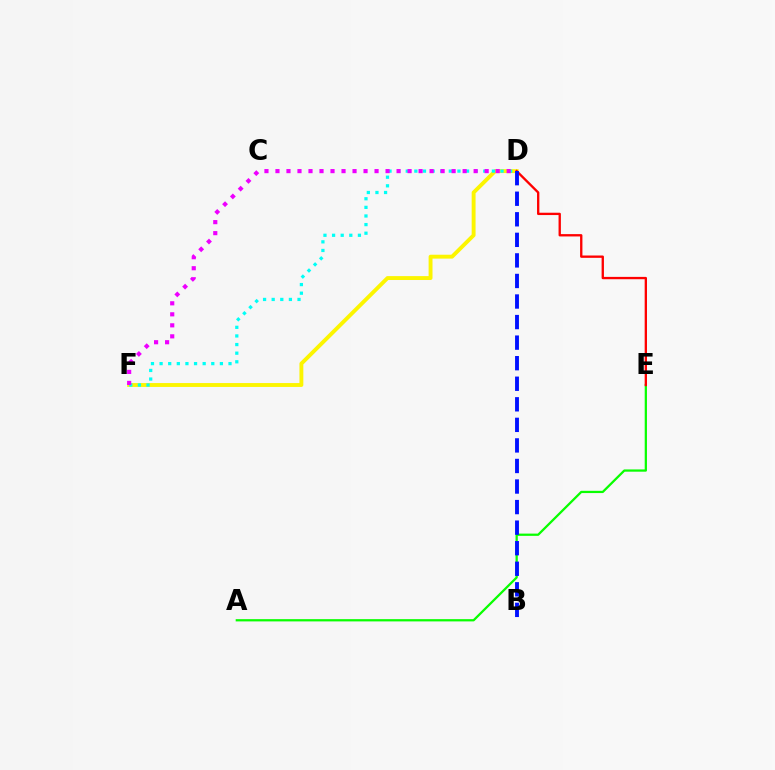{('D', 'F'): [{'color': '#fcf500', 'line_style': 'solid', 'thickness': 2.8}, {'color': '#00fff6', 'line_style': 'dotted', 'thickness': 2.34}, {'color': '#ee00ff', 'line_style': 'dotted', 'thickness': 2.99}], ('A', 'E'): [{'color': '#08ff00', 'line_style': 'solid', 'thickness': 1.62}], ('D', 'E'): [{'color': '#ff0000', 'line_style': 'solid', 'thickness': 1.68}], ('B', 'D'): [{'color': '#0010ff', 'line_style': 'dashed', 'thickness': 2.79}]}